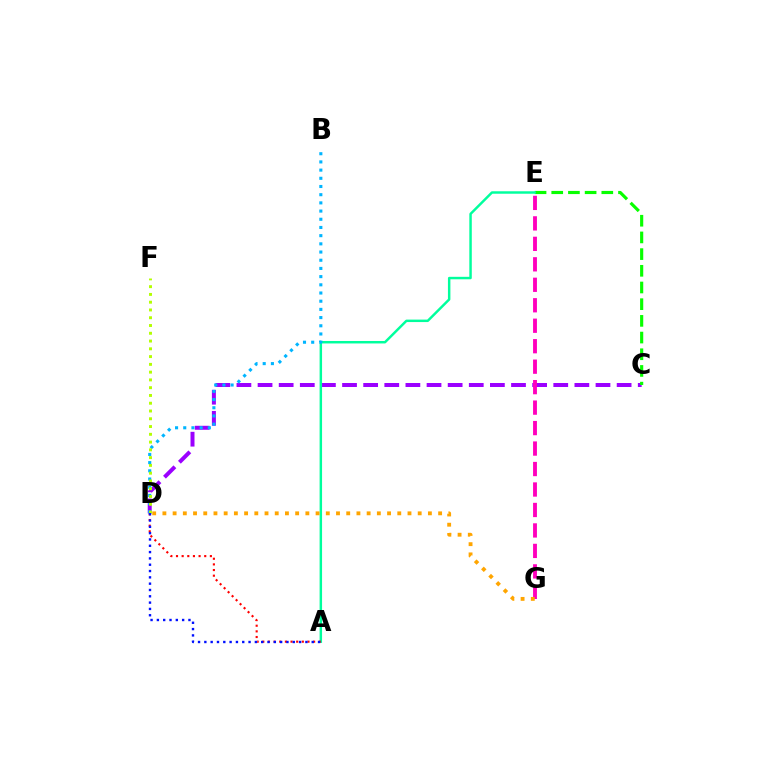{('C', 'D'): [{'color': '#9b00ff', 'line_style': 'dashed', 'thickness': 2.87}], ('C', 'E'): [{'color': '#08ff00', 'line_style': 'dashed', 'thickness': 2.27}], ('E', 'G'): [{'color': '#ff00bd', 'line_style': 'dashed', 'thickness': 2.78}], ('A', 'E'): [{'color': '#00ff9d', 'line_style': 'solid', 'thickness': 1.77}], ('A', 'D'): [{'color': '#ff0000', 'line_style': 'dotted', 'thickness': 1.53}, {'color': '#0010ff', 'line_style': 'dotted', 'thickness': 1.72}], ('B', 'D'): [{'color': '#00b5ff', 'line_style': 'dotted', 'thickness': 2.23}], ('D', 'F'): [{'color': '#b3ff00', 'line_style': 'dotted', 'thickness': 2.11}], ('D', 'G'): [{'color': '#ffa500', 'line_style': 'dotted', 'thickness': 2.77}]}